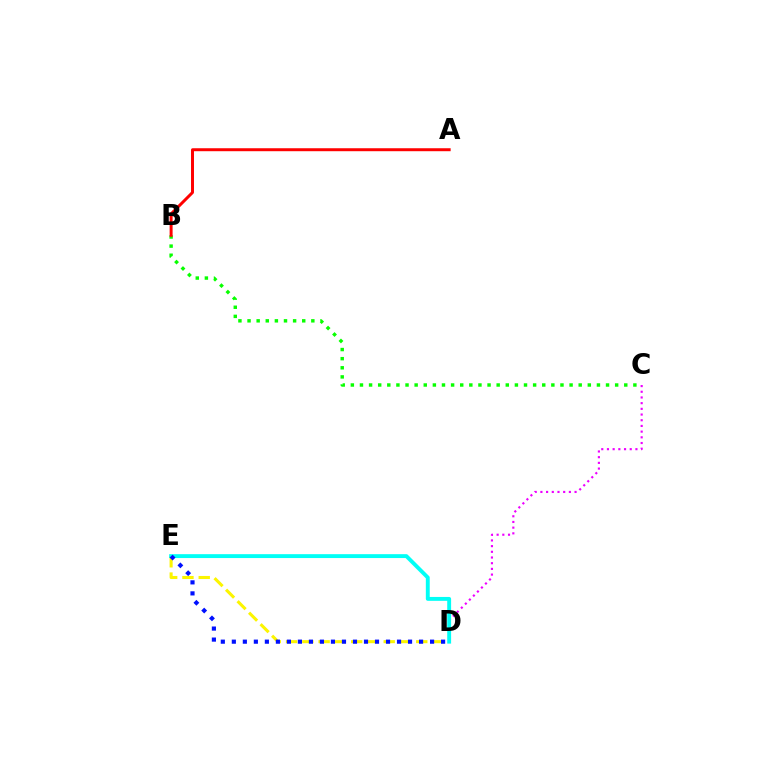{('D', 'E'): [{'color': '#fcf500', 'line_style': 'dashed', 'thickness': 2.21}, {'color': '#00fff6', 'line_style': 'solid', 'thickness': 2.8}, {'color': '#0010ff', 'line_style': 'dotted', 'thickness': 2.99}], ('C', 'D'): [{'color': '#ee00ff', 'line_style': 'dotted', 'thickness': 1.55}], ('B', 'C'): [{'color': '#08ff00', 'line_style': 'dotted', 'thickness': 2.48}], ('A', 'B'): [{'color': '#ff0000', 'line_style': 'solid', 'thickness': 2.14}]}